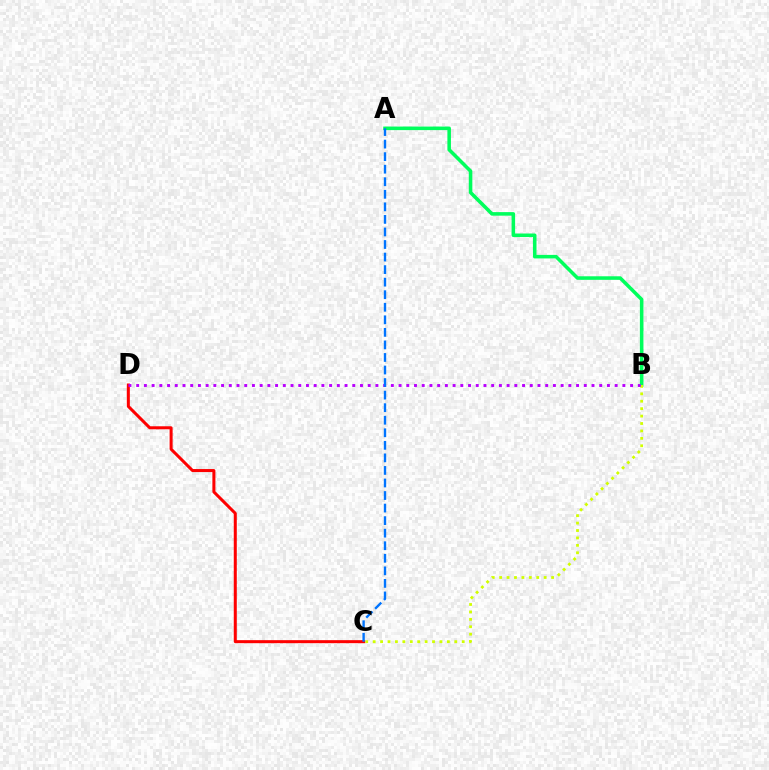{('A', 'B'): [{'color': '#00ff5c', 'line_style': 'solid', 'thickness': 2.56}], ('B', 'C'): [{'color': '#d1ff00', 'line_style': 'dotted', 'thickness': 2.02}], ('C', 'D'): [{'color': '#ff0000', 'line_style': 'solid', 'thickness': 2.17}], ('B', 'D'): [{'color': '#b900ff', 'line_style': 'dotted', 'thickness': 2.1}], ('A', 'C'): [{'color': '#0074ff', 'line_style': 'dashed', 'thickness': 1.71}]}